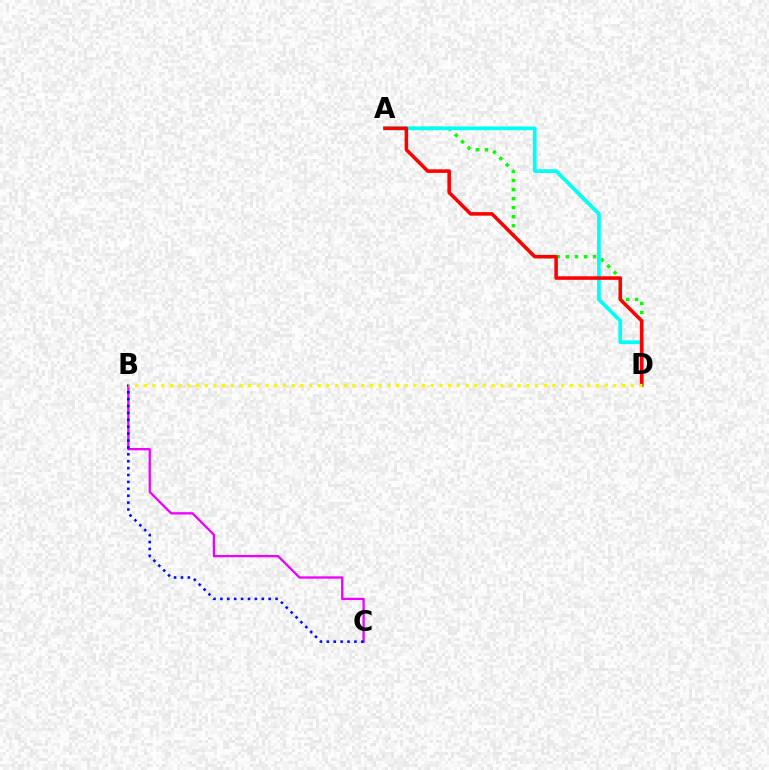{('B', 'C'): [{'color': '#ee00ff', 'line_style': 'solid', 'thickness': 1.65}, {'color': '#0010ff', 'line_style': 'dotted', 'thickness': 1.87}], ('A', 'D'): [{'color': '#08ff00', 'line_style': 'dotted', 'thickness': 2.46}, {'color': '#00fff6', 'line_style': 'solid', 'thickness': 2.68}, {'color': '#ff0000', 'line_style': 'solid', 'thickness': 2.55}], ('B', 'D'): [{'color': '#fcf500', 'line_style': 'dotted', 'thickness': 2.36}]}